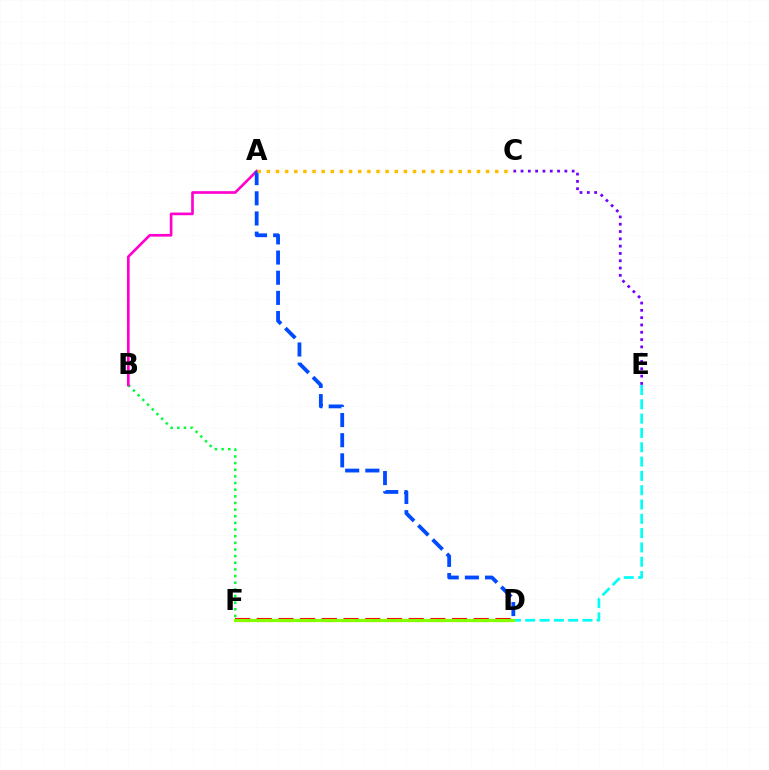{('B', 'F'): [{'color': '#00ff39', 'line_style': 'dotted', 'thickness': 1.81}], ('A', 'B'): [{'color': '#ff00cf', 'line_style': 'solid', 'thickness': 1.91}], ('D', 'F'): [{'color': '#ff0000', 'line_style': 'dashed', 'thickness': 2.95}, {'color': '#84ff00', 'line_style': 'solid', 'thickness': 2.29}], ('C', 'E'): [{'color': '#7200ff', 'line_style': 'dotted', 'thickness': 1.99}], ('D', 'E'): [{'color': '#00fff6', 'line_style': 'dashed', 'thickness': 1.94}], ('A', 'D'): [{'color': '#004bff', 'line_style': 'dashed', 'thickness': 2.74}], ('A', 'C'): [{'color': '#ffbd00', 'line_style': 'dotted', 'thickness': 2.48}]}